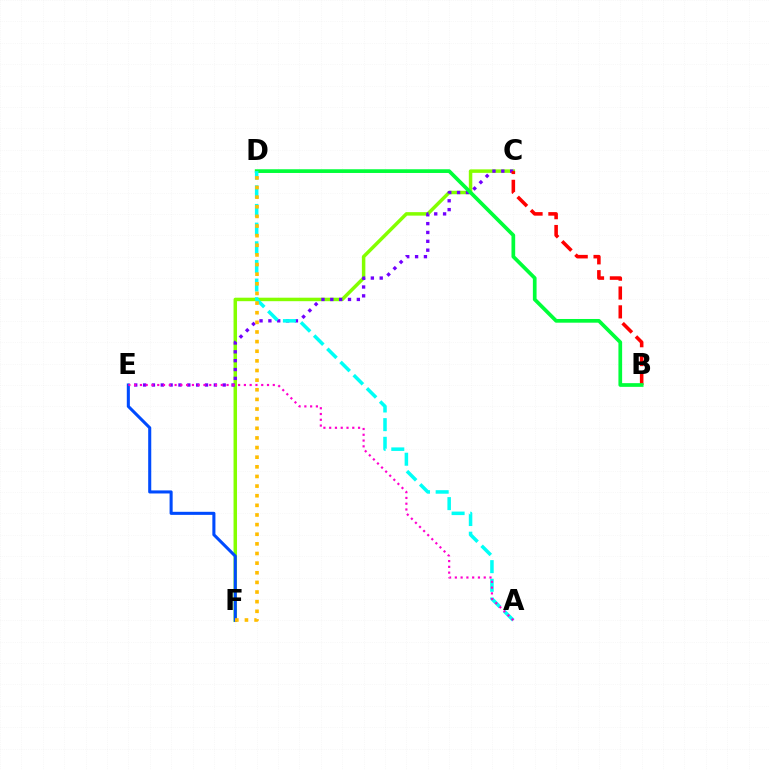{('C', 'F'): [{'color': '#84ff00', 'line_style': 'solid', 'thickness': 2.51}], ('C', 'E'): [{'color': '#7200ff', 'line_style': 'dotted', 'thickness': 2.4}], ('B', 'C'): [{'color': '#ff0000', 'line_style': 'dashed', 'thickness': 2.56}], ('B', 'D'): [{'color': '#00ff39', 'line_style': 'solid', 'thickness': 2.67}], ('A', 'D'): [{'color': '#00fff6', 'line_style': 'dashed', 'thickness': 2.53}], ('E', 'F'): [{'color': '#004bff', 'line_style': 'solid', 'thickness': 2.21}], ('D', 'F'): [{'color': '#ffbd00', 'line_style': 'dotted', 'thickness': 2.62}], ('A', 'E'): [{'color': '#ff00cf', 'line_style': 'dotted', 'thickness': 1.57}]}